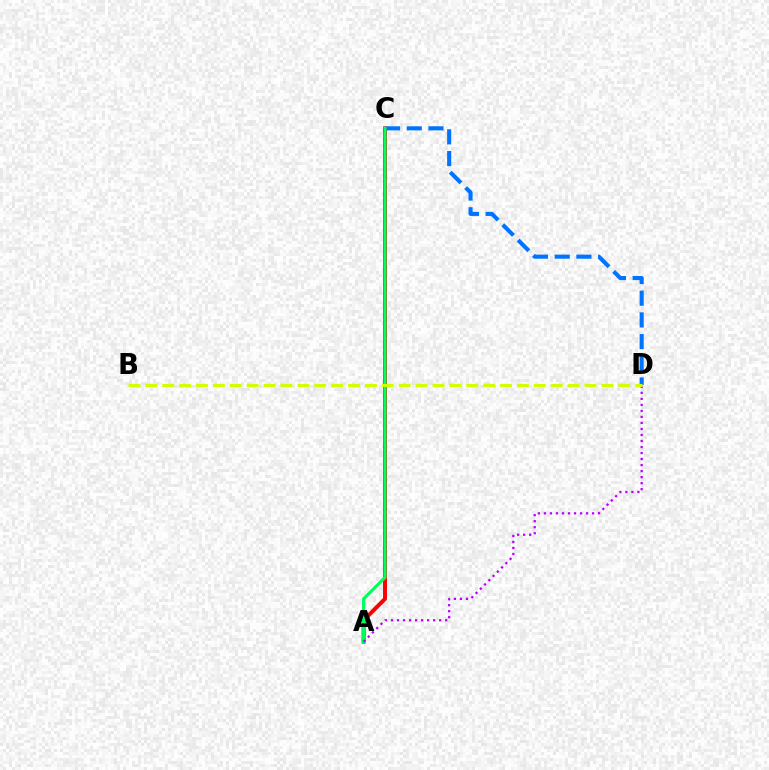{('A', 'C'): [{'color': '#ff0000', 'line_style': 'solid', 'thickness': 2.84}, {'color': '#00ff5c', 'line_style': 'solid', 'thickness': 2.27}], ('C', 'D'): [{'color': '#0074ff', 'line_style': 'dashed', 'thickness': 2.95}], ('A', 'D'): [{'color': '#b900ff', 'line_style': 'dotted', 'thickness': 1.64}], ('B', 'D'): [{'color': '#d1ff00', 'line_style': 'dashed', 'thickness': 2.29}]}